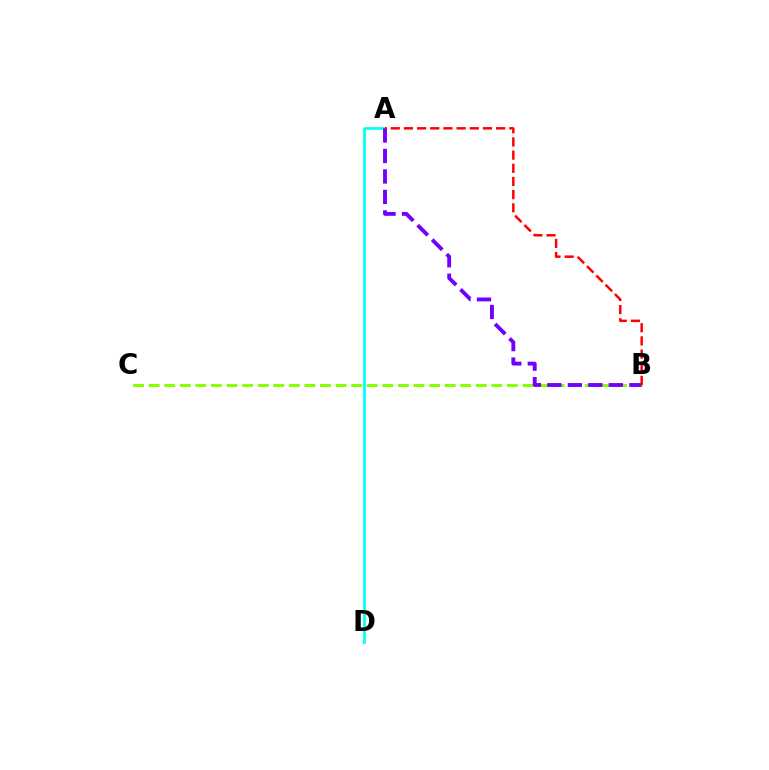{('A', 'D'): [{'color': '#00fff6', 'line_style': 'solid', 'thickness': 1.97}], ('B', 'C'): [{'color': '#84ff00', 'line_style': 'dashed', 'thickness': 2.12}], ('A', 'B'): [{'color': '#7200ff', 'line_style': 'dashed', 'thickness': 2.78}, {'color': '#ff0000', 'line_style': 'dashed', 'thickness': 1.79}]}